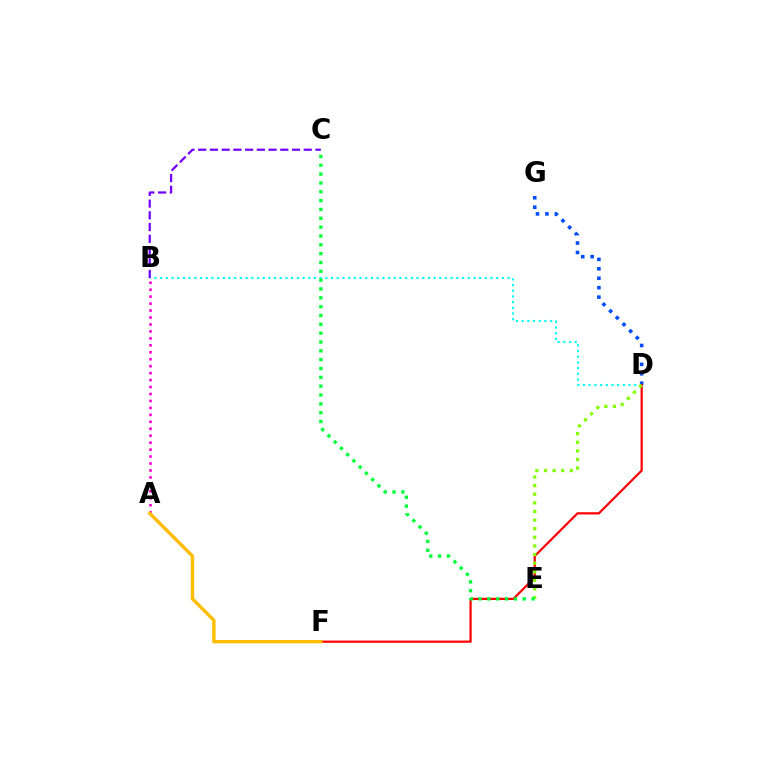{('D', 'G'): [{'color': '#004bff', 'line_style': 'dotted', 'thickness': 2.56}], ('B', 'D'): [{'color': '#00fff6', 'line_style': 'dotted', 'thickness': 1.55}], ('D', 'F'): [{'color': '#ff0000', 'line_style': 'solid', 'thickness': 1.59}], ('D', 'E'): [{'color': '#84ff00', 'line_style': 'dotted', 'thickness': 2.34}], ('B', 'C'): [{'color': '#7200ff', 'line_style': 'dashed', 'thickness': 1.59}], ('C', 'E'): [{'color': '#00ff39', 'line_style': 'dotted', 'thickness': 2.4}], ('A', 'B'): [{'color': '#ff00cf', 'line_style': 'dotted', 'thickness': 1.89}], ('A', 'F'): [{'color': '#ffbd00', 'line_style': 'solid', 'thickness': 2.41}]}